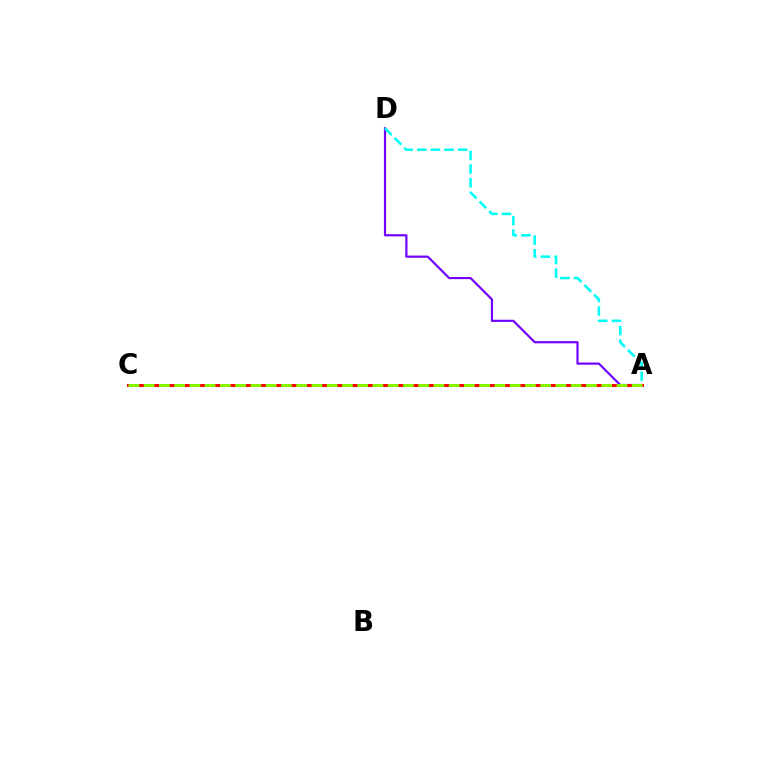{('A', 'D'): [{'color': '#7200ff', 'line_style': 'solid', 'thickness': 1.57}, {'color': '#00fff6', 'line_style': 'dashed', 'thickness': 1.85}], ('A', 'C'): [{'color': '#ff0000', 'line_style': 'solid', 'thickness': 2.16}, {'color': '#84ff00', 'line_style': 'dashed', 'thickness': 2.07}]}